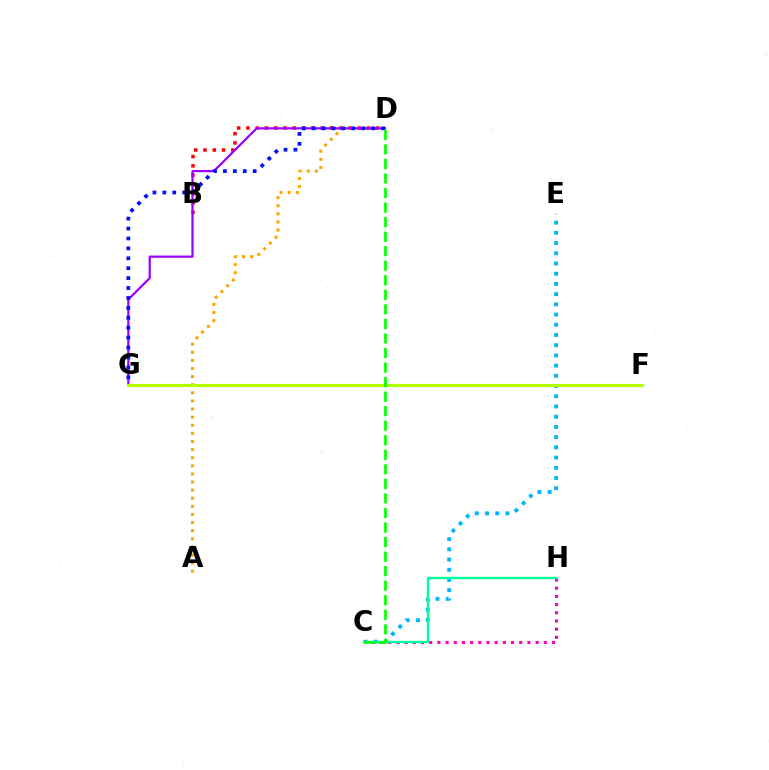{('A', 'D'): [{'color': '#ffa500', 'line_style': 'dotted', 'thickness': 2.2}], ('C', 'E'): [{'color': '#00b5ff', 'line_style': 'dotted', 'thickness': 2.78}], ('B', 'D'): [{'color': '#ff0000', 'line_style': 'dotted', 'thickness': 2.52}], ('D', 'G'): [{'color': '#9b00ff', 'line_style': 'solid', 'thickness': 1.6}, {'color': '#0010ff', 'line_style': 'dotted', 'thickness': 2.69}], ('F', 'G'): [{'color': '#b3ff00', 'line_style': 'solid', 'thickness': 2.27}], ('C', 'H'): [{'color': '#ff00bd', 'line_style': 'dotted', 'thickness': 2.22}, {'color': '#00ff9d', 'line_style': 'solid', 'thickness': 1.73}], ('C', 'D'): [{'color': '#08ff00', 'line_style': 'dashed', 'thickness': 1.98}]}